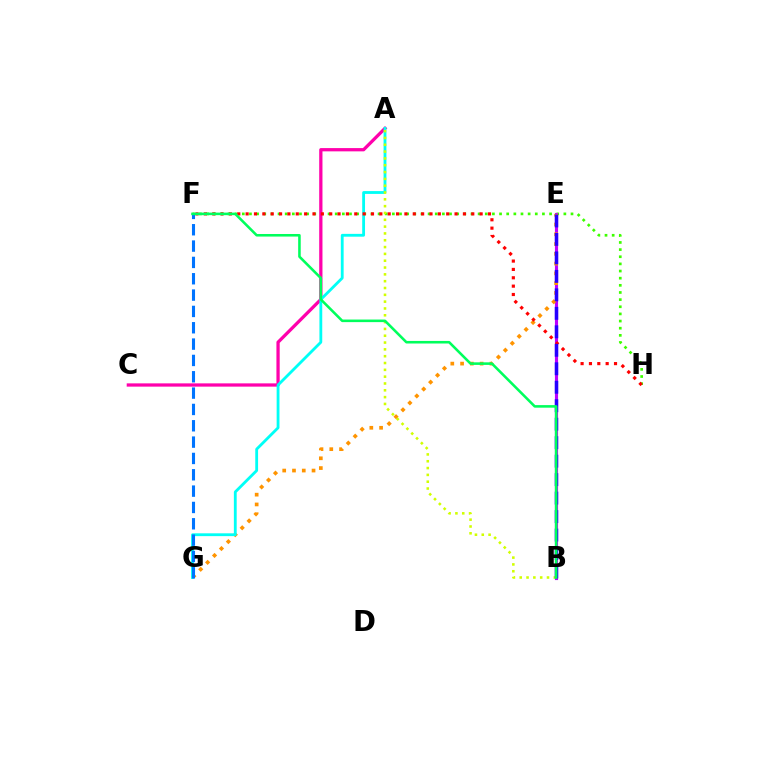{('F', 'H'): [{'color': '#3dff00', 'line_style': 'dotted', 'thickness': 1.94}, {'color': '#ff0000', 'line_style': 'dotted', 'thickness': 2.27}], ('B', 'E'): [{'color': '#b900ff', 'line_style': 'solid', 'thickness': 2.26}, {'color': '#2500ff', 'line_style': 'dashed', 'thickness': 2.51}], ('A', 'C'): [{'color': '#ff00ac', 'line_style': 'solid', 'thickness': 2.35}], ('E', 'G'): [{'color': '#ff9400', 'line_style': 'dotted', 'thickness': 2.66}], ('A', 'G'): [{'color': '#00fff6', 'line_style': 'solid', 'thickness': 2.03}], ('A', 'B'): [{'color': '#d1ff00', 'line_style': 'dotted', 'thickness': 1.85}], ('F', 'G'): [{'color': '#0074ff', 'line_style': 'dashed', 'thickness': 2.22}], ('B', 'F'): [{'color': '#00ff5c', 'line_style': 'solid', 'thickness': 1.85}]}